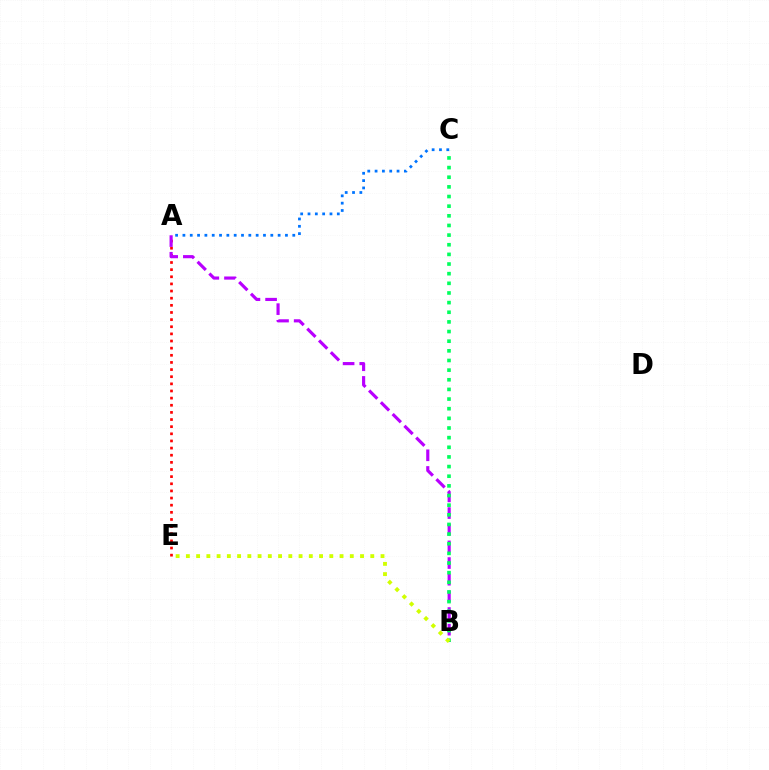{('A', 'E'): [{'color': '#ff0000', 'line_style': 'dotted', 'thickness': 1.94}], ('A', 'B'): [{'color': '#b900ff', 'line_style': 'dashed', 'thickness': 2.26}], ('B', 'C'): [{'color': '#00ff5c', 'line_style': 'dotted', 'thickness': 2.62}], ('B', 'E'): [{'color': '#d1ff00', 'line_style': 'dotted', 'thickness': 2.78}], ('A', 'C'): [{'color': '#0074ff', 'line_style': 'dotted', 'thickness': 1.99}]}